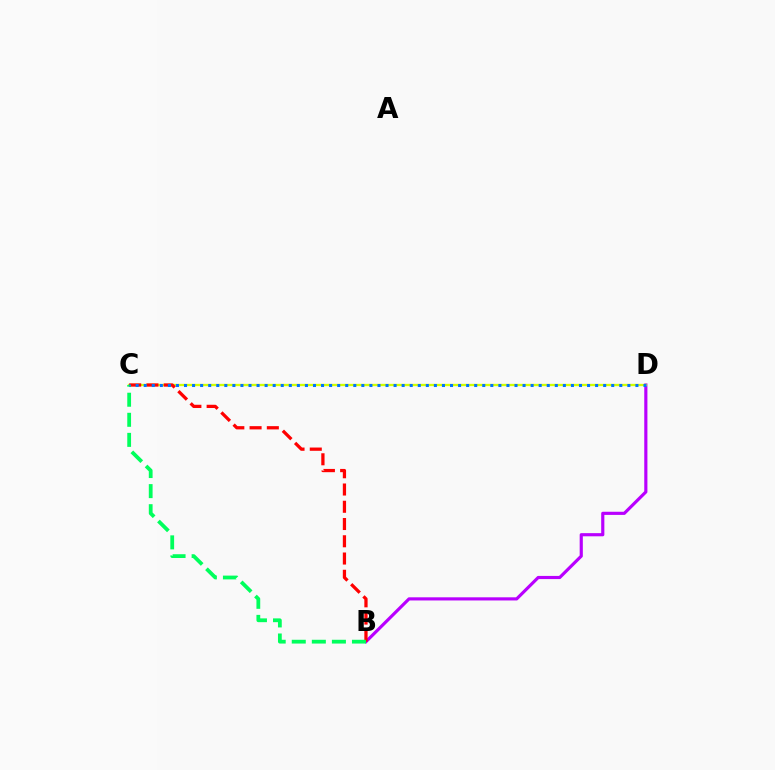{('B', 'D'): [{'color': '#b900ff', 'line_style': 'solid', 'thickness': 2.27}], ('C', 'D'): [{'color': '#d1ff00', 'line_style': 'solid', 'thickness': 1.68}, {'color': '#0074ff', 'line_style': 'dotted', 'thickness': 2.19}], ('B', 'C'): [{'color': '#ff0000', 'line_style': 'dashed', 'thickness': 2.34}, {'color': '#00ff5c', 'line_style': 'dashed', 'thickness': 2.73}]}